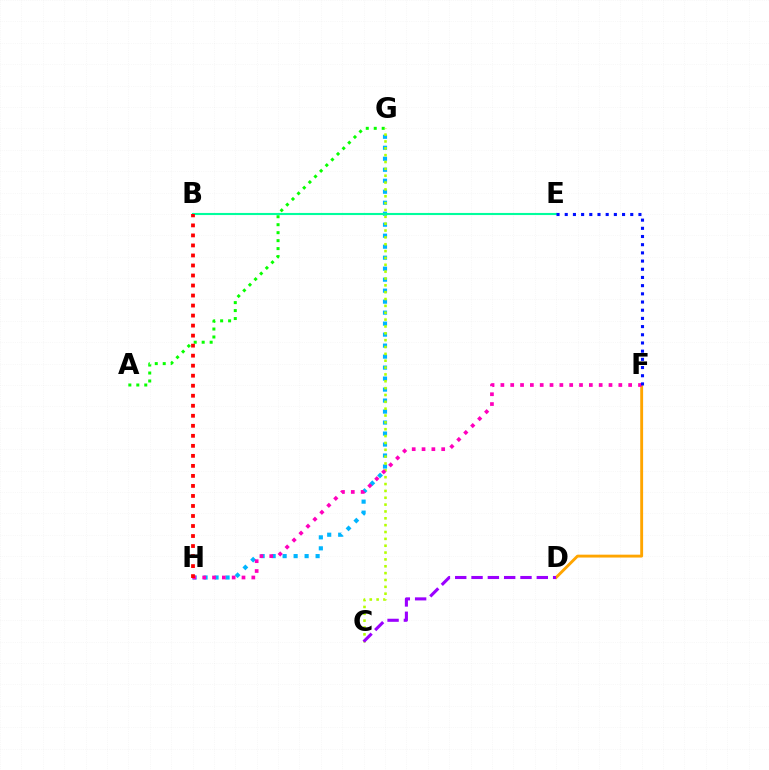{('A', 'G'): [{'color': '#08ff00', 'line_style': 'dotted', 'thickness': 2.17}], ('G', 'H'): [{'color': '#00b5ff', 'line_style': 'dotted', 'thickness': 2.99}], ('C', 'G'): [{'color': '#b3ff00', 'line_style': 'dotted', 'thickness': 1.86}], ('D', 'F'): [{'color': '#ffa500', 'line_style': 'solid', 'thickness': 2.08}], ('B', 'E'): [{'color': '#00ff9d', 'line_style': 'solid', 'thickness': 1.52}], ('F', 'H'): [{'color': '#ff00bd', 'line_style': 'dotted', 'thickness': 2.67}], ('E', 'F'): [{'color': '#0010ff', 'line_style': 'dotted', 'thickness': 2.23}], ('B', 'H'): [{'color': '#ff0000', 'line_style': 'dotted', 'thickness': 2.72}], ('C', 'D'): [{'color': '#9b00ff', 'line_style': 'dashed', 'thickness': 2.22}]}